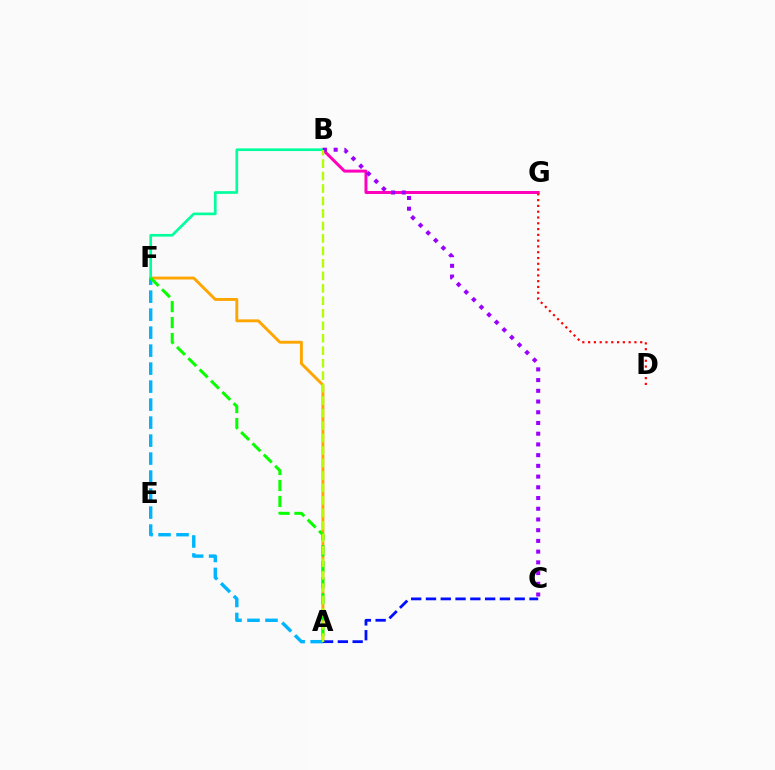{('A', 'F'): [{'color': '#ffa500', 'line_style': 'solid', 'thickness': 2.08}, {'color': '#00b5ff', 'line_style': 'dashed', 'thickness': 2.44}, {'color': '#08ff00', 'line_style': 'dashed', 'thickness': 2.17}], ('A', 'C'): [{'color': '#0010ff', 'line_style': 'dashed', 'thickness': 2.01}], ('B', 'G'): [{'color': '#ff00bd', 'line_style': 'solid', 'thickness': 2.15}], ('B', 'F'): [{'color': '#00ff9d', 'line_style': 'solid', 'thickness': 1.93}], ('B', 'C'): [{'color': '#9b00ff', 'line_style': 'dotted', 'thickness': 2.91}], ('A', 'B'): [{'color': '#b3ff00', 'line_style': 'dashed', 'thickness': 1.69}], ('D', 'G'): [{'color': '#ff0000', 'line_style': 'dotted', 'thickness': 1.57}]}